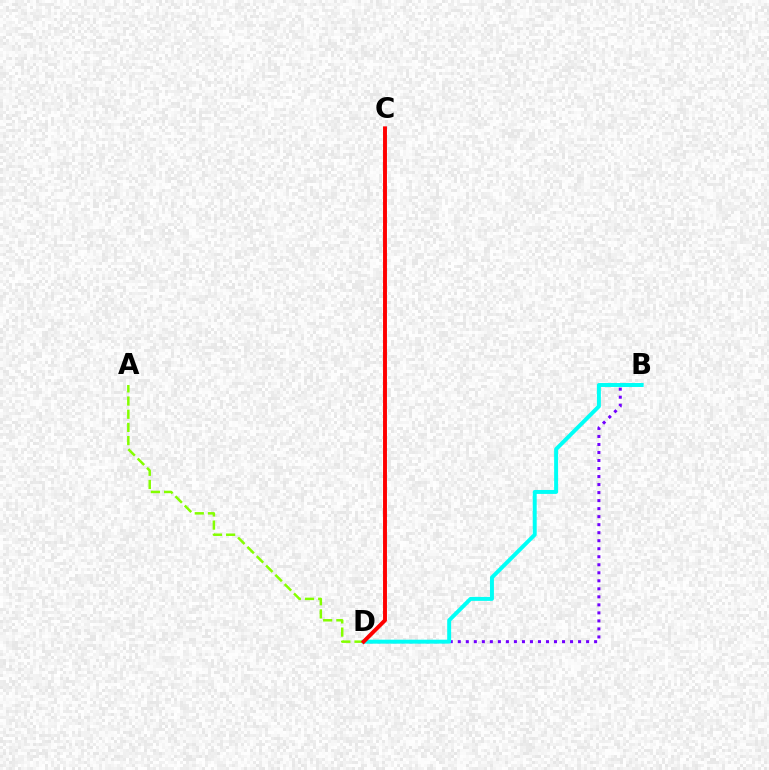{('B', 'D'): [{'color': '#7200ff', 'line_style': 'dotted', 'thickness': 2.18}, {'color': '#00fff6', 'line_style': 'solid', 'thickness': 2.84}], ('A', 'D'): [{'color': '#84ff00', 'line_style': 'dashed', 'thickness': 1.79}], ('C', 'D'): [{'color': '#ff0000', 'line_style': 'solid', 'thickness': 2.82}]}